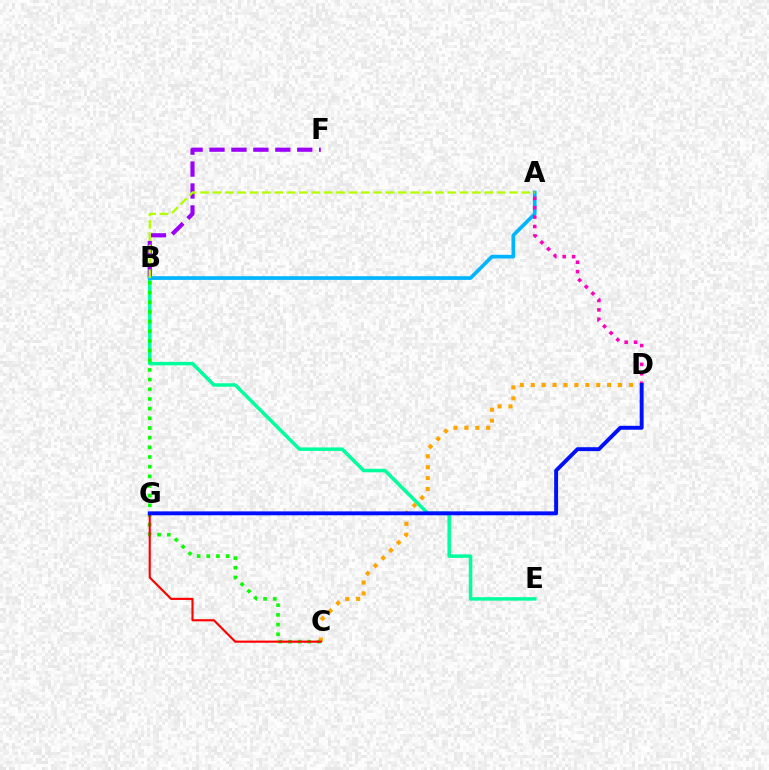{('B', 'F'): [{'color': '#9b00ff', 'line_style': 'dashed', 'thickness': 2.98}], ('B', 'E'): [{'color': '#00ff9d', 'line_style': 'solid', 'thickness': 2.52}], ('B', 'C'): [{'color': '#08ff00', 'line_style': 'dotted', 'thickness': 2.63}], ('A', 'B'): [{'color': '#00b5ff', 'line_style': 'solid', 'thickness': 2.66}, {'color': '#b3ff00', 'line_style': 'dashed', 'thickness': 1.68}], ('C', 'D'): [{'color': '#ffa500', 'line_style': 'dotted', 'thickness': 2.97}], ('A', 'D'): [{'color': '#ff00bd', 'line_style': 'dotted', 'thickness': 2.56}], ('C', 'G'): [{'color': '#ff0000', 'line_style': 'solid', 'thickness': 1.54}], ('D', 'G'): [{'color': '#0010ff', 'line_style': 'solid', 'thickness': 2.82}]}